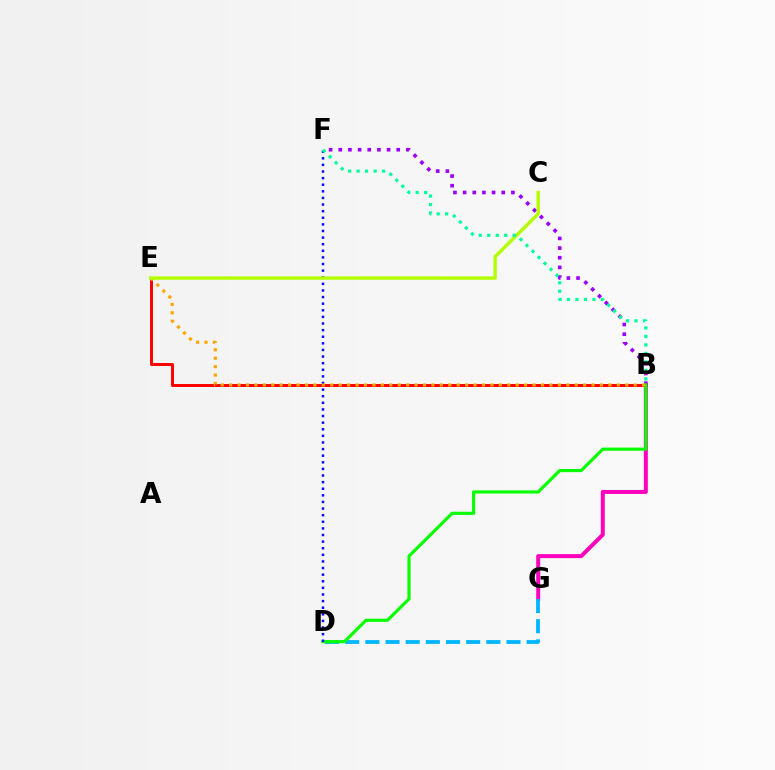{('B', 'E'): [{'color': '#ff0000', 'line_style': 'solid', 'thickness': 2.13}, {'color': '#ffa500', 'line_style': 'dotted', 'thickness': 2.29}], ('B', 'G'): [{'color': '#ff00bd', 'line_style': 'solid', 'thickness': 2.87}], ('B', 'F'): [{'color': '#9b00ff', 'line_style': 'dotted', 'thickness': 2.62}, {'color': '#00ff9d', 'line_style': 'dotted', 'thickness': 2.3}], ('D', 'G'): [{'color': '#00b5ff', 'line_style': 'dashed', 'thickness': 2.74}], ('B', 'D'): [{'color': '#08ff00', 'line_style': 'solid', 'thickness': 2.28}], ('D', 'F'): [{'color': '#0010ff', 'line_style': 'dotted', 'thickness': 1.8}], ('C', 'E'): [{'color': '#b3ff00', 'line_style': 'solid', 'thickness': 2.45}]}